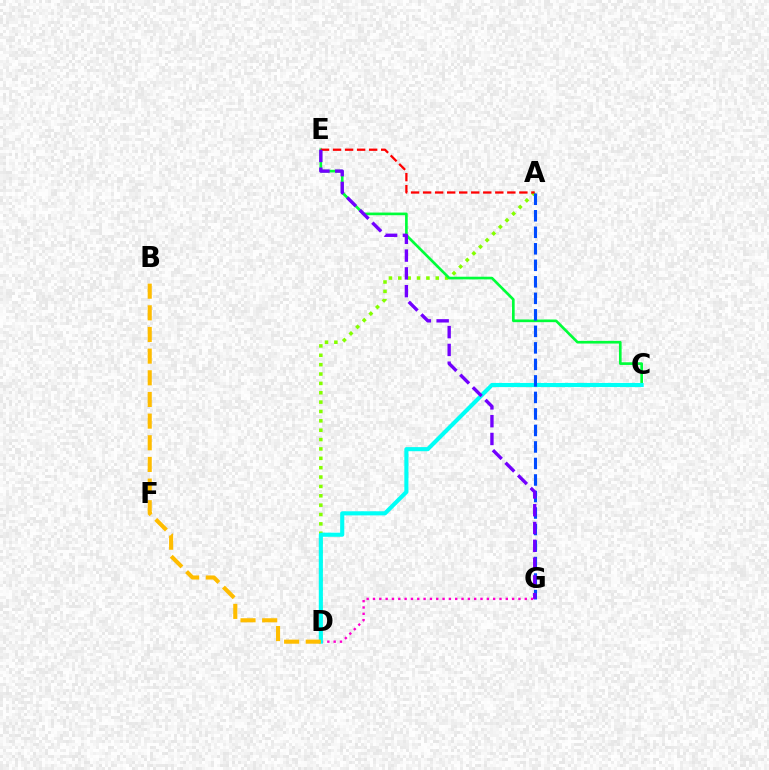{('D', 'G'): [{'color': '#ff00cf', 'line_style': 'dotted', 'thickness': 1.72}], ('A', 'D'): [{'color': '#84ff00', 'line_style': 'dotted', 'thickness': 2.54}], ('C', 'E'): [{'color': '#00ff39', 'line_style': 'solid', 'thickness': 1.92}], ('A', 'E'): [{'color': '#ff0000', 'line_style': 'dashed', 'thickness': 1.63}], ('C', 'D'): [{'color': '#00fff6', 'line_style': 'solid', 'thickness': 2.96}], ('A', 'G'): [{'color': '#004bff', 'line_style': 'dashed', 'thickness': 2.24}], ('B', 'D'): [{'color': '#ffbd00', 'line_style': 'dashed', 'thickness': 2.94}], ('E', 'G'): [{'color': '#7200ff', 'line_style': 'dashed', 'thickness': 2.42}]}